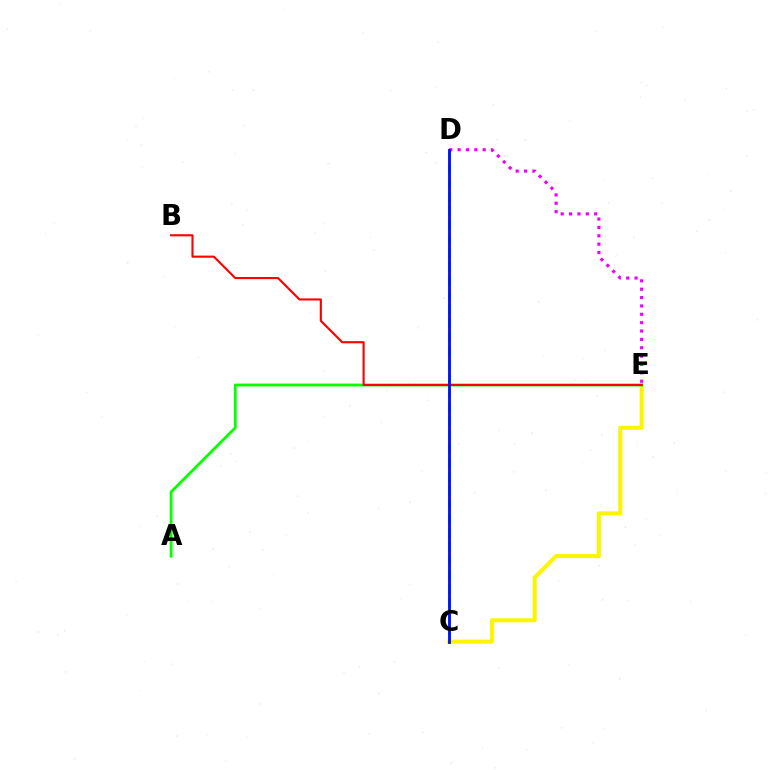{('D', 'E'): [{'color': '#ee00ff', 'line_style': 'dotted', 'thickness': 2.27}], ('C', 'D'): [{'color': '#00fff6', 'line_style': 'dashed', 'thickness': 1.9}, {'color': '#0010ff', 'line_style': 'solid', 'thickness': 2.04}], ('C', 'E'): [{'color': '#fcf500', 'line_style': 'solid', 'thickness': 2.9}], ('A', 'E'): [{'color': '#08ff00', 'line_style': 'solid', 'thickness': 2.04}], ('B', 'E'): [{'color': '#ff0000', 'line_style': 'solid', 'thickness': 1.53}]}